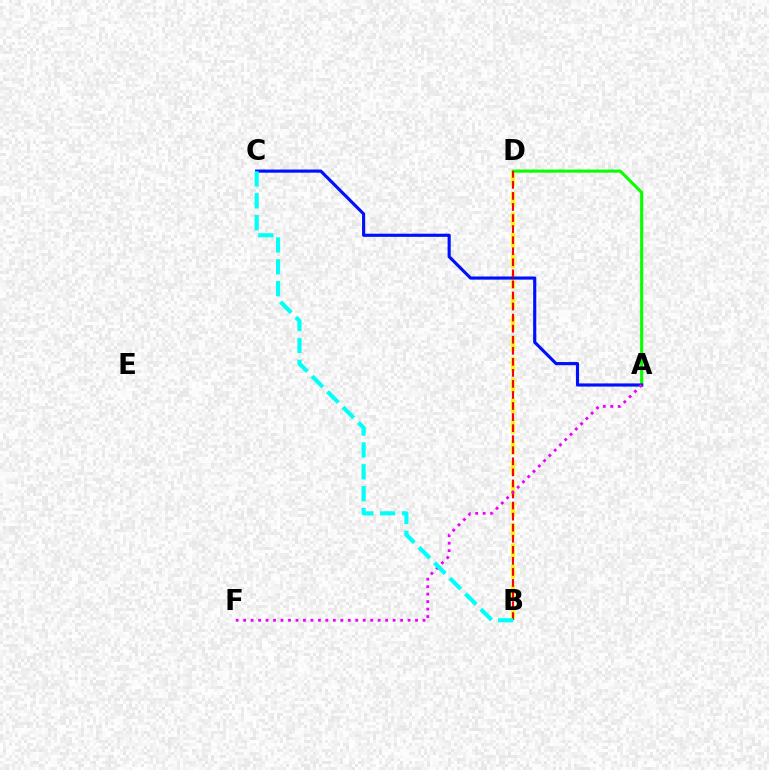{('B', 'D'): [{'color': '#fcf500', 'line_style': 'dashed', 'thickness': 2.81}, {'color': '#ff0000', 'line_style': 'dashed', 'thickness': 1.5}], ('A', 'D'): [{'color': '#08ff00', 'line_style': 'solid', 'thickness': 2.23}], ('A', 'C'): [{'color': '#0010ff', 'line_style': 'solid', 'thickness': 2.27}], ('A', 'F'): [{'color': '#ee00ff', 'line_style': 'dotted', 'thickness': 2.03}], ('B', 'C'): [{'color': '#00fff6', 'line_style': 'dashed', 'thickness': 2.97}]}